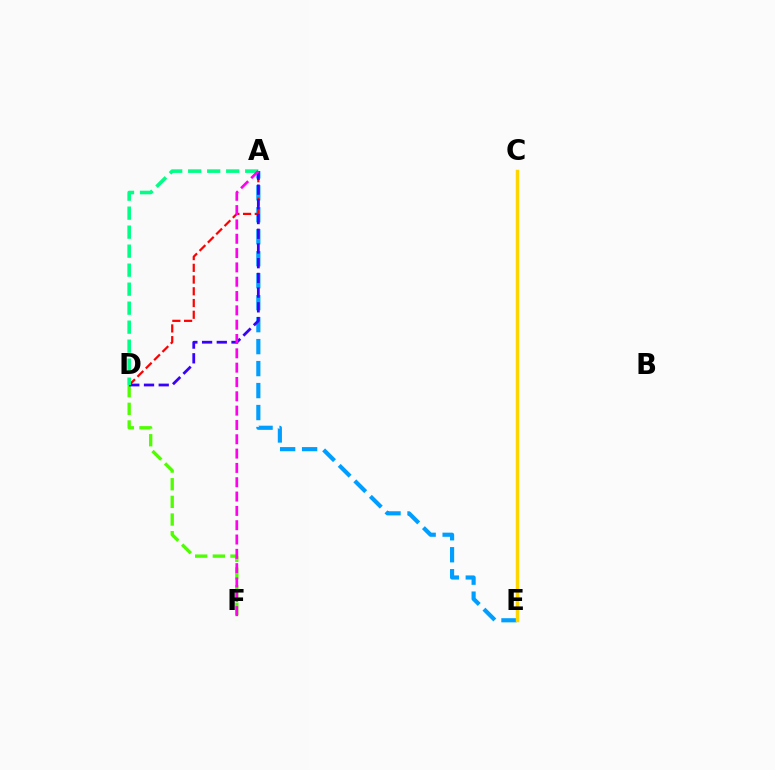{('A', 'E'): [{'color': '#009eff', 'line_style': 'dashed', 'thickness': 2.99}], ('D', 'F'): [{'color': '#4fff00', 'line_style': 'dashed', 'thickness': 2.4}], ('A', 'D'): [{'color': '#ff0000', 'line_style': 'dashed', 'thickness': 1.59}, {'color': '#3700ff', 'line_style': 'dashed', 'thickness': 2.0}, {'color': '#00ff86', 'line_style': 'dashed', 'thickness': 2.58}], ('C', 'E'): [{'color': '#ffd500', 'line_style': 'solid', 'thickness': 2.48}], ('A', 'F'): [{'color': '#ff00ed', 'line_style': 'dashed', 'thickness': 1.95}]}